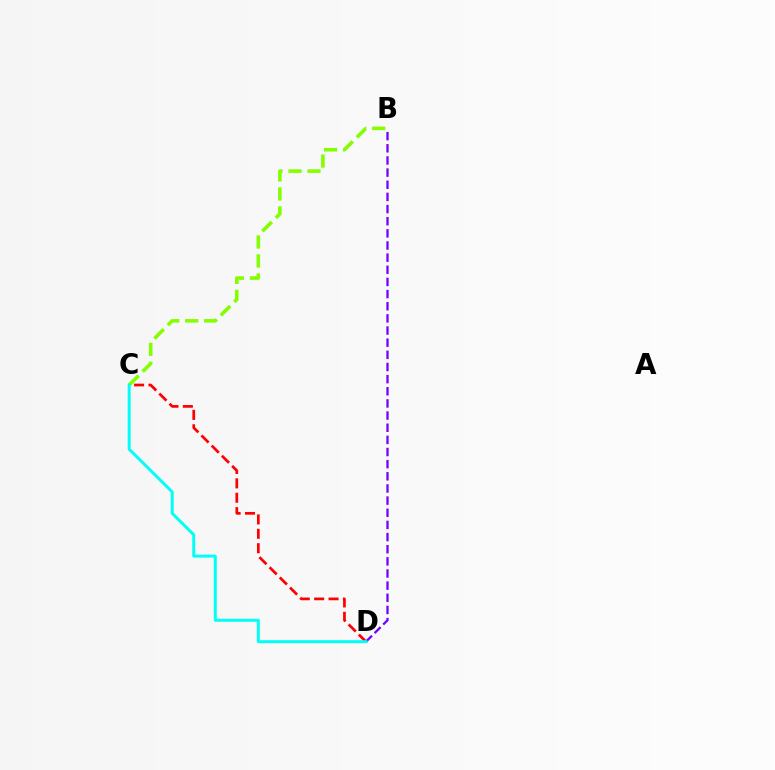{('C', 'D'): [{'color': '#ff0000', 'line_style': 'dashed', 'thickness': 1.96}, {'color': '#00fff6', 'line_style': 'solid', 'thickness': 2.14}], ('B', 'D'): [{'color': '#7200ff', 'line_style': 'dashed', 'thickness': 1.65}], ('B', 'C'): [{'color': '#84ff00', 'line_style': 'dashed', 'thickness': 2.58}]}